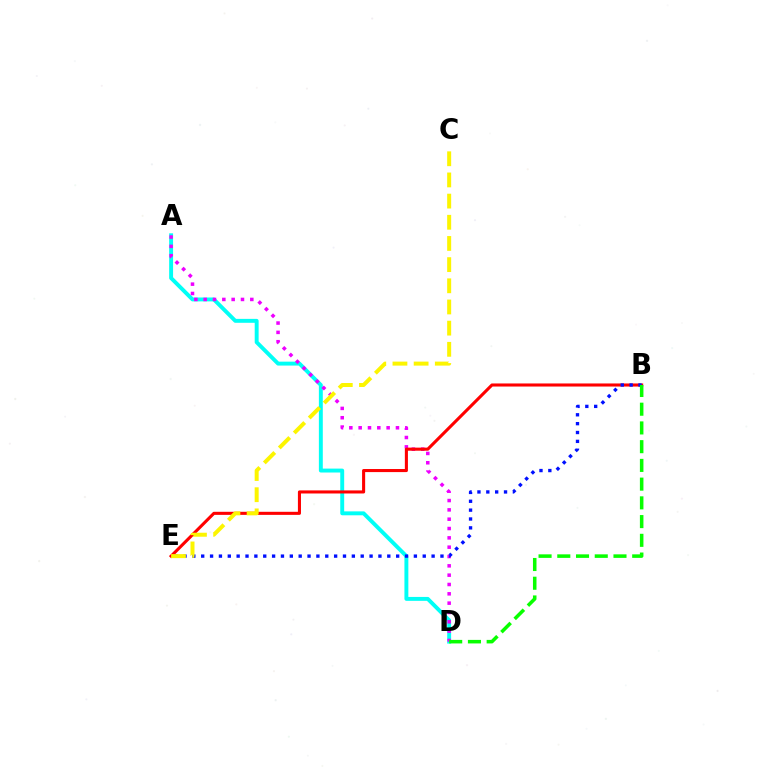{('A', 'D'): [{'color': '#00fff6', 'line_style': 'solid', 'thickness': 2.82}, {'color': '#ee00ff', 'line_style': 'dotted', 'thickness': 2.53}], ('B', 'E'): [{'color': '#ff0000', 'line_style': 'solid', 'thickness': 2.22}, {'color': '#0010ff', 'line_style': 'dotted', 'thickness': 2.41}], ('B', 'D'): [{'color': '#08ff00', 'line_style': 'dashed', 'thickness': 2.54}], ('C', 'E'): [{'color': '#fcf500', 'line_style': 'dashed', 'thickness': 2.88}]}